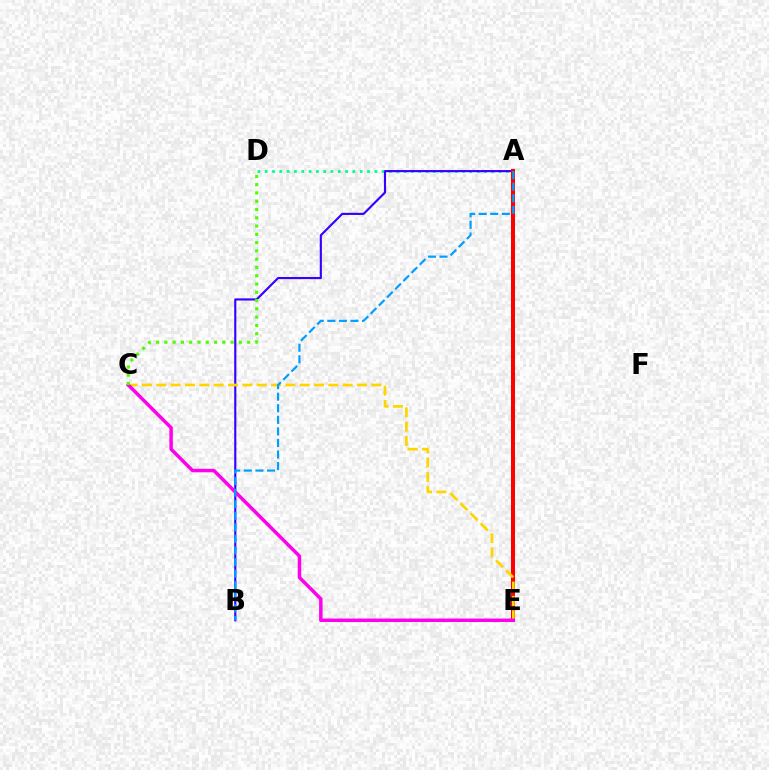{('A', 'D'): [{'color': '#00ff86', 'line_style': 'dotted', 'thickness': 1.99}], ('A', 'B'): [{'color': '#3700ff', 'line_style': 'solid', 'thickness': 1.54}, {'color': '#009eff', 'line_style': 'dashed', 'thickness': 1.57}], ('A', 'E'): [{'color': '#ff0000', 'line_style': 'solid', 'thickness': 2.88}], ('C', 'E'): [{'color': '#ffd500', 'line_style': 'dashed', 'thickness': 1.95}, {'color': '#ff00ed', 'line_style': 'solid', 'thickness': 2.5}], ('C', 'D'): [{'color': '#4fff00', 'line_style': 'dotted', 'thickness': 2.25}]}